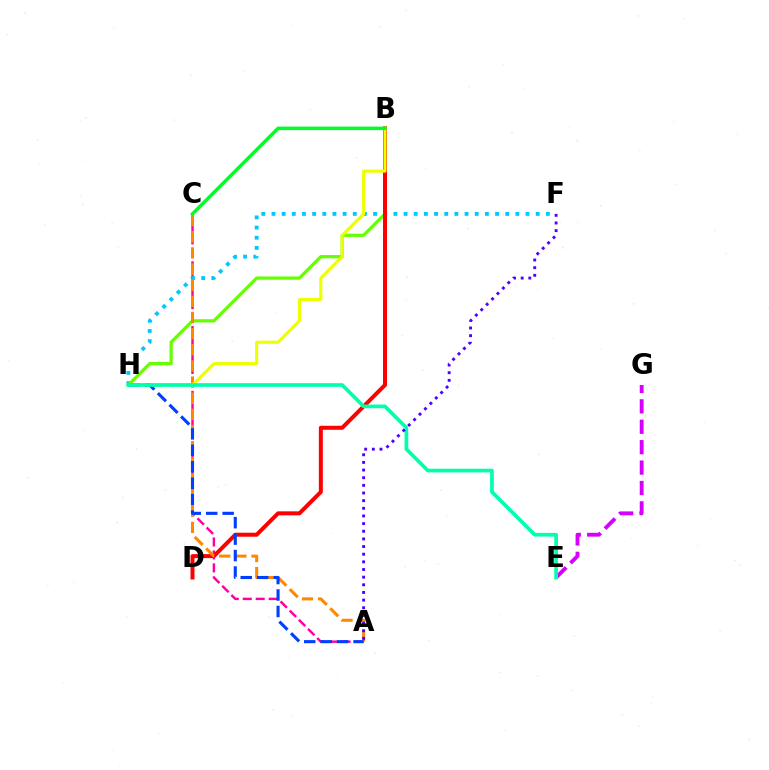{('A', 'C'): [{'color': '#ff00a0', 'line_style': 'dashed', 'thickness': 1.76}, {'color': '#ff8800', 'line_style': 'dashed', 'thickness': 2.19}], ('F', 'H'): [{'color': '#00c7ff', 'line_style': 'dotted', 'thickness': 2.76}], ('E', 'G'): [{'color': '#d600ff', 'line_style': 'dashed', 'thickness': 2.77}], ('B', 'H'): [{'color': '#66ff00', 'line_style': 'solid', 'thickness': 2.32}, {'color': '#eeff00', 'line_style': 'solid', 'thickness': 2.24}], ('B', 'D'): [{'color': '#ff0000', 'line_style': 'solid', 'thickness': 2.88}], ('A', 'H'): [{'color': '#003fff', 'line_style': 'dashed', 'thickness': 2.23}], ('E', 'H'): [{'color': '#00ffaf', 'line_style': 'solid', 'thickness': 2.66}], ('B', 'C'): [{'color': '#00ff27', 'line_style': 'solid', 'thickness': 2.52}], ('A', 'F'): [{'color': '#4f00ff', 'line_style': 'dotted', 'thickness': 2.08}]}